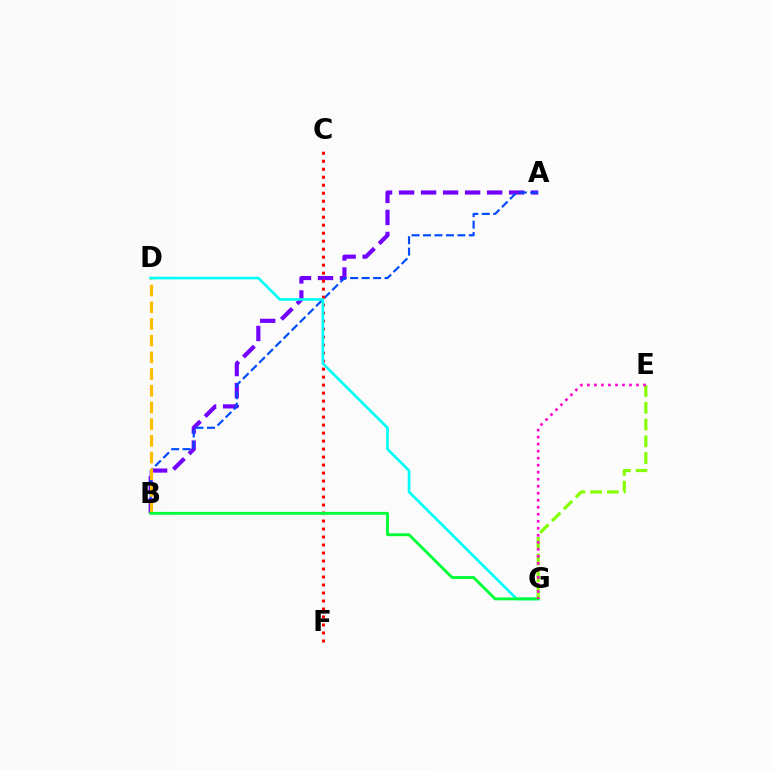{('A', 'B'): [{'color': '#7200ff', 'line_style': 'dashed', 'thickness': 2.99}, {'color': '#004bff', 'line_style': 'dashed', 'thickness': 1.56}], ('C', 'F'): [{'color': '#ff0000', 'line_style': 'dotted', 'thickness': 2.17}], ('B', 'D'): [{'color': '#ffbd00', 'line_style': 'dashed', 'thickness': 2.27}], ('D', 'G'): [{'color': '#00fff6', 'line_style': 'solid', 'thickness': 1.92}], ('B', 'G'): [{'color': '#00ff39', 'line_style': 'solid', 'thickness': 2.08}], ('E', 'G'): [{'color': '#84ff00', 'line_style': 'dashed', 'thickness': 2.27}, {'color': '#ff00cf', 'line_style': 'dotted', 'thickness': 1.91}]}